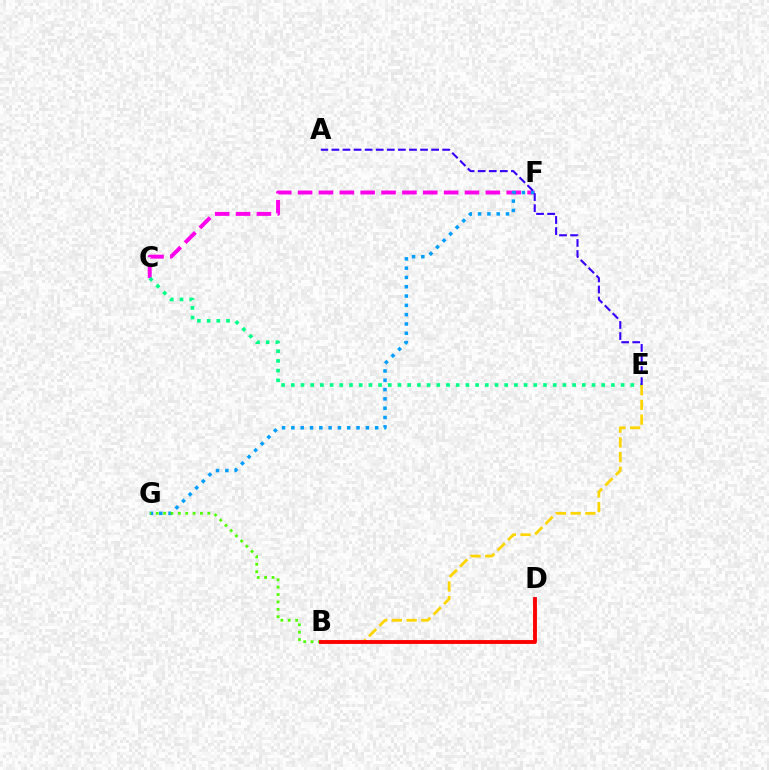{('C', 'F'): [{'color': '#ff00ed', 'line_style': 'dashed', 'thickness': 2.83}], ('F', 'G'): [{'color': '#009eff', 'line_style': 'dotted', 'thickness': 2.53}], ('B', 'G'): [{'color': '#4fff00', 'line_style': 'dotted', 'thickness': 2.0}], ('C', 'E'): [{'color': '#00ff86', 'line_style': 'dotted', 'thickness': 2.64}], ('B', 'E'): [{'color': '#ffd500', 'line_style': 'dashed', 'thickness': 2.0}], ('A', 'E'): [{'color': '#3700ff', 'line_style': 'dashed', 'thickness': 1.51}], ('B', 'D'): [{'color': '#ff0000', 'line_style': 'solid', 'thickness': 2.78}]}